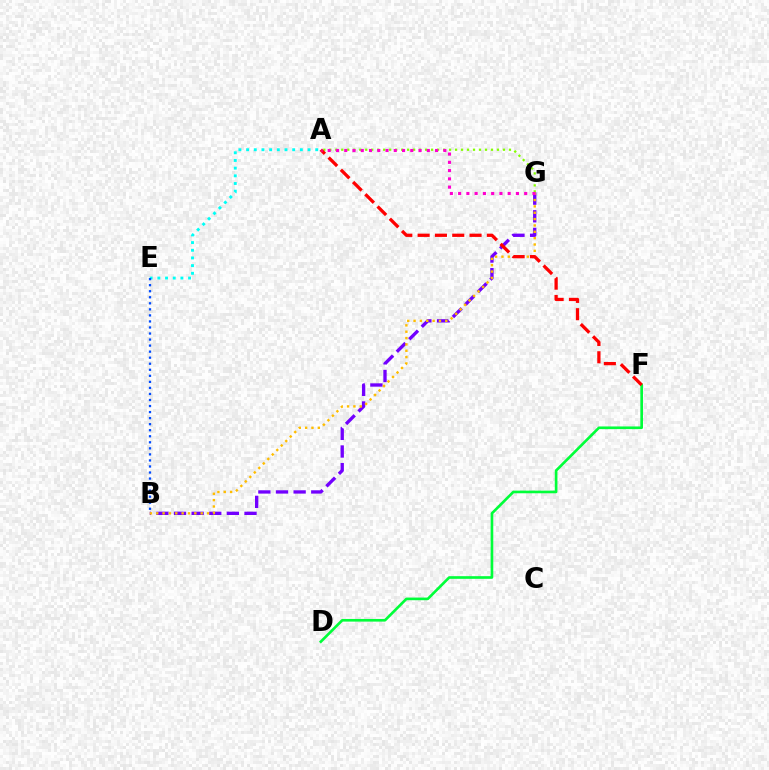{('B', 'G'): [{'color': '#7200ff', 'line_style': 'dashed', 'thickness': 2.39}, {'color': '#ffbd00', 'line_style': 'dotted', 'thickness': 1.73}], ('A', 'E'): [{'color': '#00fff6', 'line_style': 'dotted', 'thickness': 2.09}], ('D', 'F'): [{'color': '#00ff39', 'line_style': 'solid', 'thickness': 1.91}], ('A', 'G'): [{'color': '#84ff00', 'line_style': 'dotted', 'thickness': 1.63}, {'color': '#ff00cf', 'line_style': 'dotted', 'thickness': 2.24}], ('B', 'E'): [{'color': '#004bff', 'line_style': 'dotted', 'thickness': 1.64}], ('A', 'F'): [{'color': '#ff0000', 'line_style': 'dashed', 'thickness': 2.35}]}